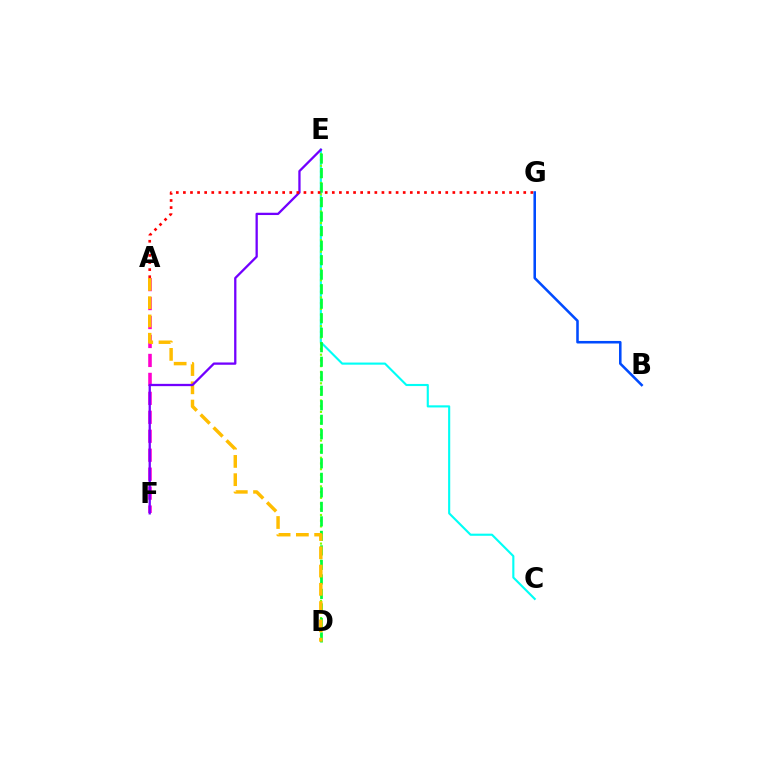{('C', 'E'): [{'color': '#00fff6', 'line_style': 'solid', 'thickness': 1.53}], ('D', 'E'): [{'color': '#84ff00', 'line_style': 'dotted', 'thickness': 1.56}, {'color': '#00ff39', 'line_style': 'dashed', 'thickness': 1.97}], ('B', 'G'): [{'color': '#004bff', 'line_style': 'solid', 'thickness': 1.84}], ('A', 'F'): [{'color': '#ff00cf', 'line_style': 'dashed', 'thickness': 2.58}], ('A', 'D'): [{'color': '#ffbd00', 'line_style': 'dashed', 'thickness': 2.48}], ('E', 'F'): [{'color': '#7200ff', 'line_style': 'solid', 'thickness': 1.65}], ('A', 'G'): [{'color': '#ff0000', 'line_style': 'dotted', 'thickness': 1.93}]}